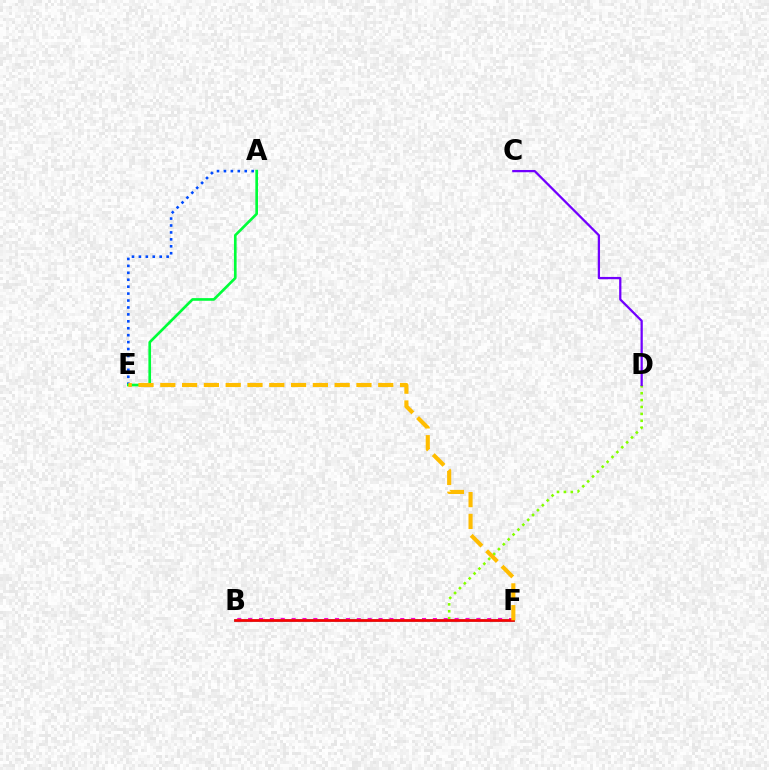{('B', 'F'): [{'color': '#ff00cf', 'line_style': 'dotted', 'thickness': 2.95}, {'color': '#00fff6', 'line_style': 'solid', 'thickness': 2.07}, {'color': '#ff0000', 'line_style': 'solid', 'thickness': 1.98}], ('B', 'D'): [{'color': '#84ff00', 'line_style': 'dotted', 'thickness': 1.87}], ('C', 'D'): [{'color': '#7200ff', 'line_style': 'solid', 'thickness': 1.63}], ('A', 'E'): [{'color': '#004bff', 'line_style': 'dotted', 'thickness': 1.88}, {'color': '#00ff39', 'line_style': 'solid', 'thickness': 1.91}], ('E', 'F'): [{'color': '#ffbd00', 'line_style': 'dashed', 'thickness': 2.96}]}